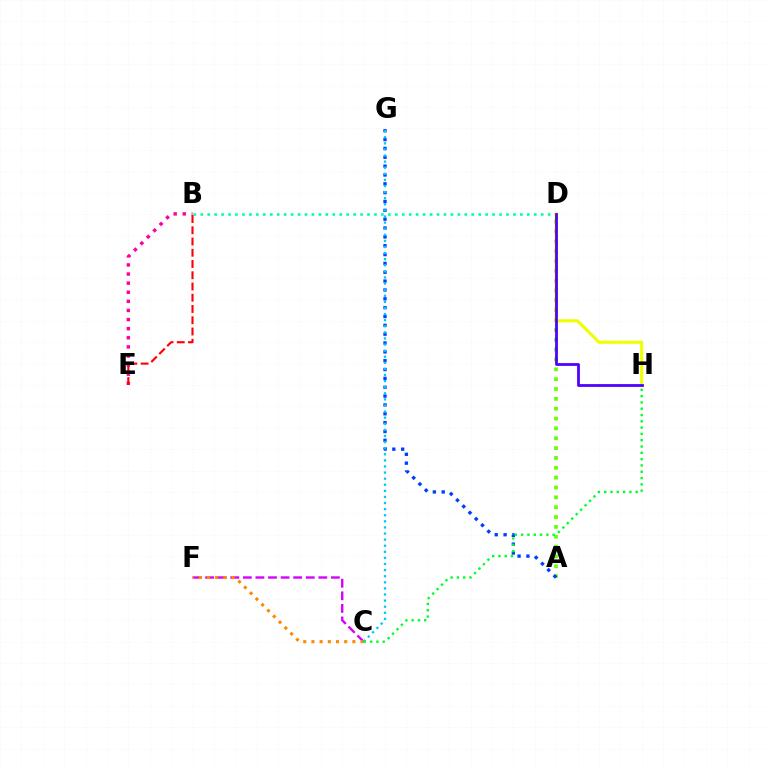{('C', 'F'): [{'color': '#d600ff', 'line_style': 'dashed', 'thickness': 1.71}, {'color': '#ff8800', 'line_style': 'dotted', 'thickness': 2.23}], ('A', 'D'): [{'color': '#66ff00', 'line_style': 'dotted', 'thickness': 2.68}], ('A', 'G'): [{'color': '#003fff', 'line_style': 'dotted', 'thickness': 2.4}], ('B', 'D'): [{'color': '#00ffaf', 'line_style': 'dotted', 'thickness': 1.89}], ('C', 'G'): [{'color': '#00c7ff', 'line_style': 'dotted', 'thickness': 1.66}], ('C', 'H'): [{'color': '#00ff27', 'line_style': 'dotted', 'thickness': 1.71}], ('D', 'H'): [{'color': '#eeff00', 'line_style': 'solid', 'thickness': 2.22}, {'color': '#4f00ff', 'line_style': 'solid', 'thickness': 2.0}], ('B', 'E'): [{'color': '#ff00a0', 'line_style': 'dotted', 'thickness': 2.47}, {'color': '#ff0000', 'line_style': 'dashed', 'thickness': 1.53}]}